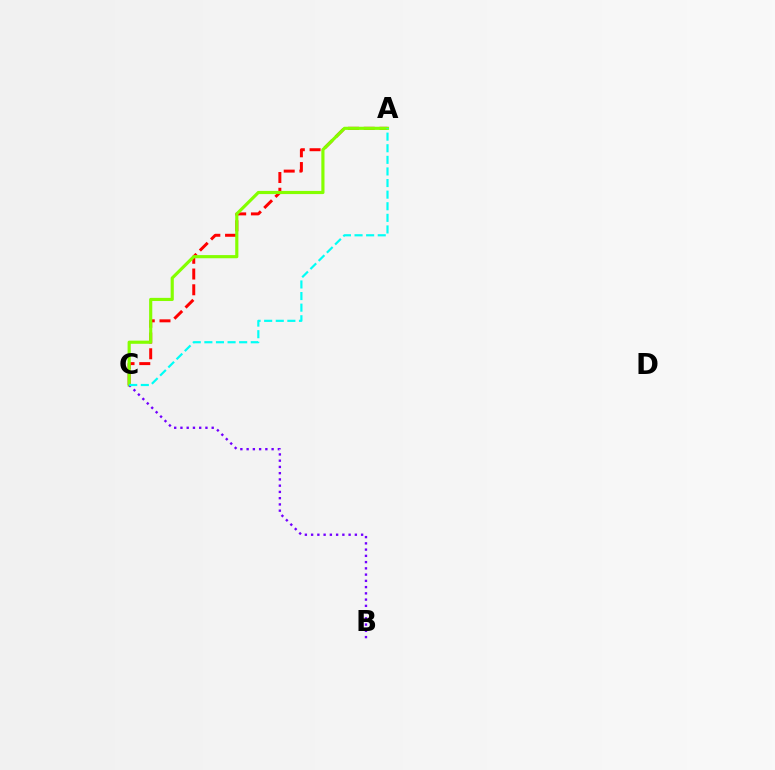{('A', 'C'): [{'color': '#ff0000', 'line_style': 'dashed', 'thickness': 2.14}, {'color': '#84ff00', 'line_style': 'solid', 'thickness': 2.27}, {'color': '#00fff6', 'line_style': 'dashed', 'thickness': 1.58}], ('B', 'C'): [{'color': '#7200ff', 'line_style': 'dotted', 'thickness': 1.7}]}